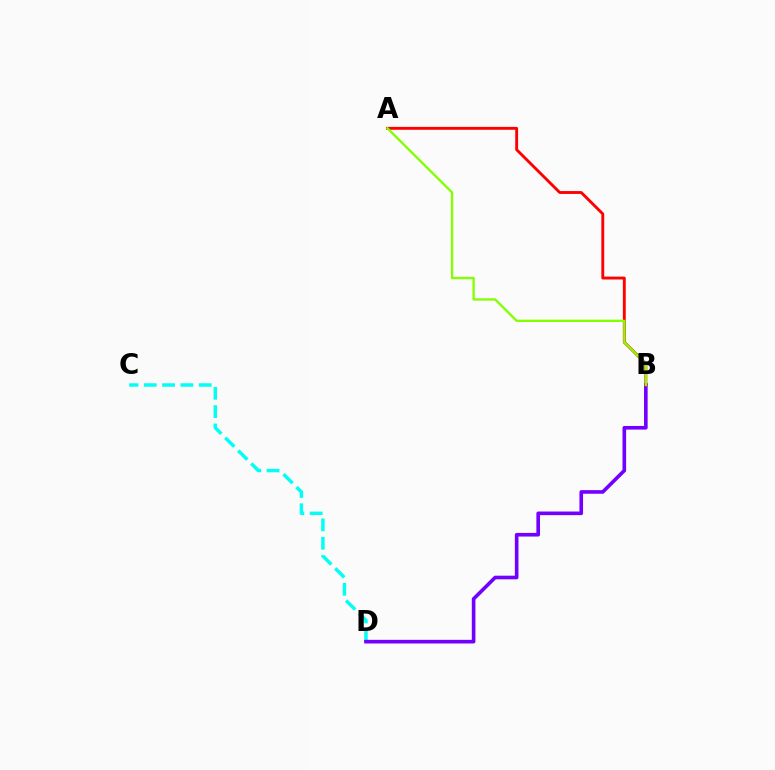{('C', 'D'): [{'color': '#00fff6', 'line_style': 'dashed', 'thickness': 2.49}], ('B', 'D'): [{'color': '#7200ff', 'line_style': 'solid', 'thickness': 2.61}], ('A', 'B'): [{'color': '#ff0000', 'line_style': 'solid', 'thickness': 2.07}, {'color': '#84ff00', 'line_style': 'solid', 'thickness': 1.69}]}